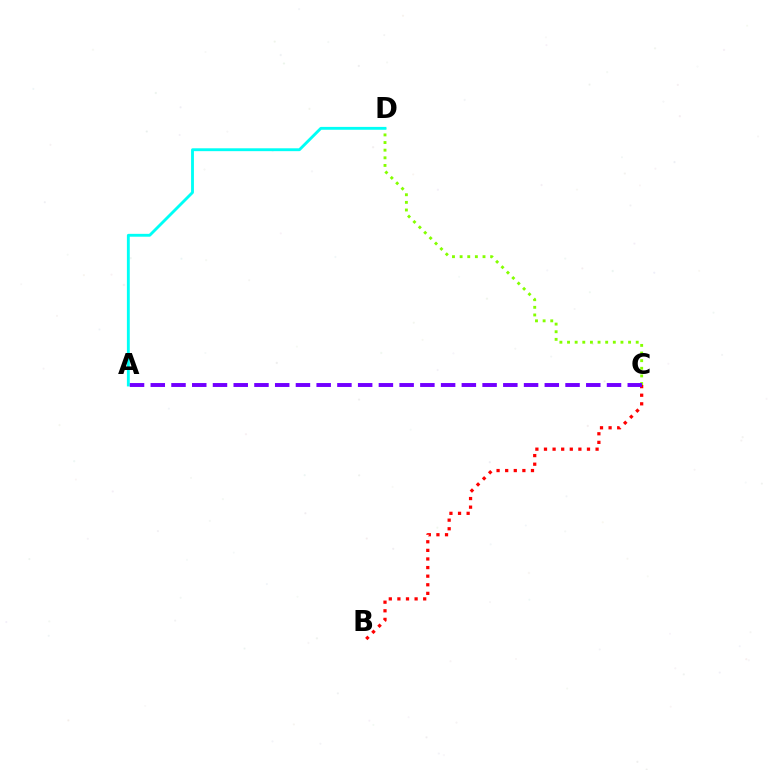{('C', 'D'): [{'color': '#84ff00', 'line_style': 'dotted', 'thickness': 2.07}], ('A', 'D'): [{'color': '#00fff6', 'line_style': 'solid', 'thickness': 2.06}], ('B', 'C'): [{'color': '#ff0000', 'line_style': 'dotted', 'thickness': 2.34}], ('A', 'C'): [{'color': '#7200ff', 'line_style': 'dashed', 'thickness': 2.82}]}